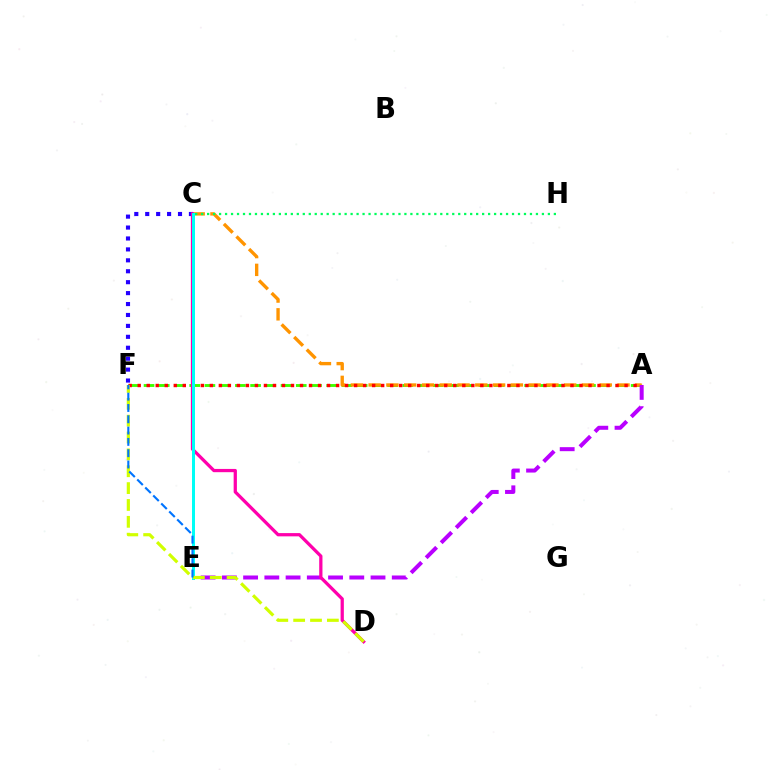{('A', 'F'): [{'color': '#3dff00', 'line_style': 'dashed', 'thickness': 2.07}, {'color': '#ff0000', 'line_style': 'dotted', 'thickness': 2.45}], ('A', 'C'): [{'color': '#ff9400', 'line_style': 'dashed', 'thickness': 2.41}], ('A', 'E'): [{'color': '#b900ff', 'line_style': 'dashed', 'thickness': 2.89}], ('C', 'H'): [{'color': '#00ff5c', 'line_style': 'dotted', 'thickness': 1.62}], ('C', 'F'): [{'color': '#2500ff', 'line_style': 'dotted', 'thickness': 2.97}], ('C', 'D'): [{'color': '#ff00ac', 'line_style': 'solid', 'thickness': 2.34}], ('C', 'E'): [{'color': '#00fff6', 'line_style': 'solid', 'thickness': 2.16}], ('D', 'F'): [{'color': '#d1ff00', 'line_style': 'dashed', 'thickness': 2.29}], ('E', 'F'): [{'color': '#0074ff', 'line_style': 'dashed', 'thickness': 1.54}]}